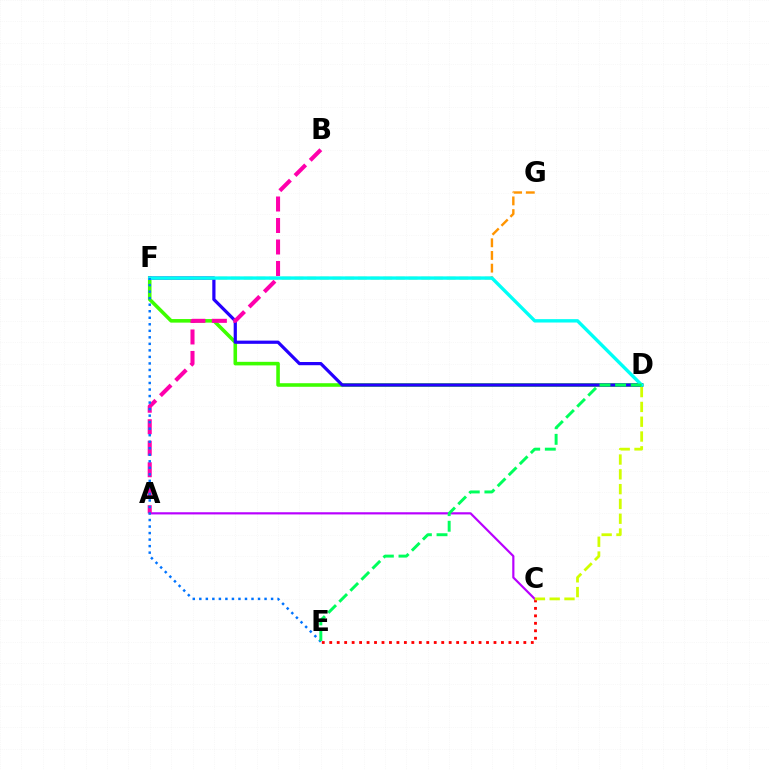{('D', 'F'): [{'color': '#3dff00', 'line_style': 'solid', 'thickness': 2.57}, {'color': '#2500ff', 'line_style': 'solid', 'thickness': 2.31}, {'color': '#00fff6', 'line_style': 'solid', 'thickness': 2.43}], ('C', 'E'): [{'color': '#ff0000', 'line_style': 'dotted', 'thickness': 2.03}], ('A', 'C'): [{'color': '#b900ff', 'line_style': 'solid', 'thickness': 1.57}], ('F', 'G'): [{'color': '#ff9400', 'line_style': 'dashed', 'thickness': 1.72}], ('A', 'B'): [{'color': '#ff00ac', 'line_style': 'dashed', 'thickness': 2.92}], ('E', 'F'): [{'color': '#0074ff', 'line_style': 'dotted', 'thickness': 1.77}], ('D', 'E'): [{'color': '#00ff5c', 'line_style': 'dashed', 'thickness': 2.12}], ('C', 'D'): [{'color': '#d1ff00', 'line_style': 'dashed', 'thickness': 2.01}]}